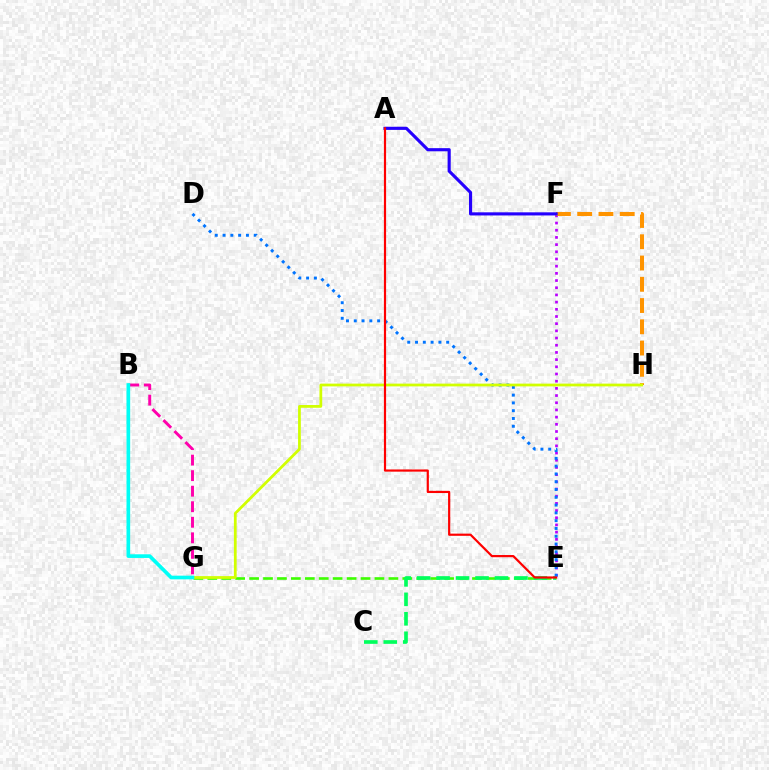{('E', 'G'): [{'color': '#3dff00', 'line_style': 'dashed', 'thickness': 1.89}], ('C', 'E'): [{'color': '#00ff5c', 'line_style': 'dashed', 'thickness': 2.64}], ('E', 'F'): [{'color': '#b900ff', 'line_style': 'dotted', 'thickness': 1.95}], ('F', 'H'): [{'color': '#ff9400', 'line_style': 'dashed', 'thickness': 2.89}], ('B', 'G'): [{'color': '#ff00ac', 'line_style': 'dashed', 'thickness': 2.11}, {'color': '#00fff6', 'line_style': 'solid', 'thickness': 2.64}], ('D', 'E'): [{'color': '#0074ff', 'line_style': 'dotted', 'thickness': 2.12}], ('A', 'F'): [{'color': '#2500ff', 'line_style': 'solid', 'thickness': 2.26}], ('G', 'H'): [{'color': '#d1ff00', 'line_style': 'solid', 'thickness': 1.98}], ('A', 'E'): [{'color': '#ff0000', 'line_style': 'solid', 'thickness': 1.58}]}